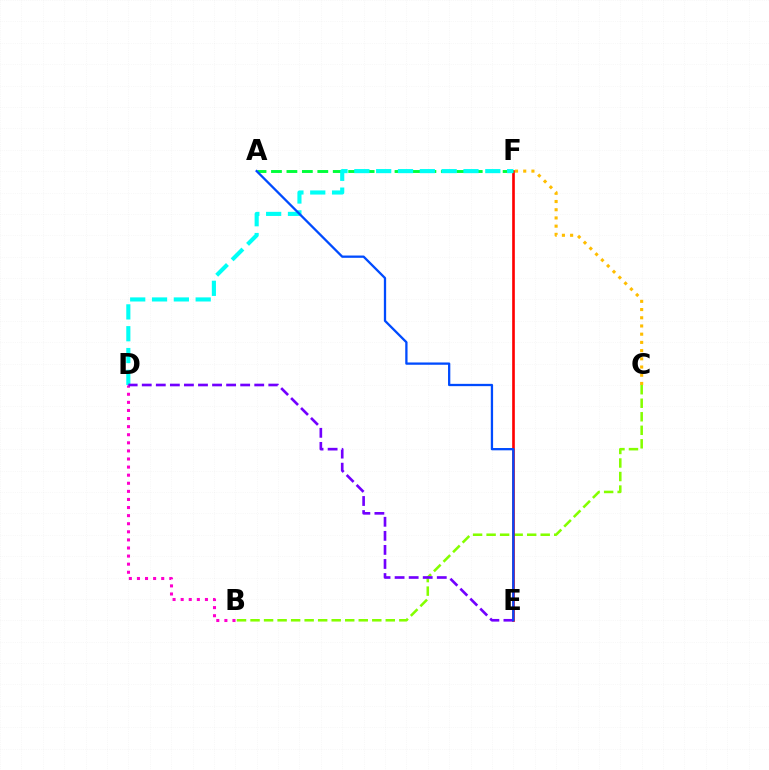{('B', 'C'): [{'color': '#84ff00', 'line_style': 'dashed', 'thickness': 1.84}], ('C', 'F'): [{'color': '#ffbd00', 'line_style': 'dotted', 'thickness': 2.23}], ('E', 'F'): [{'color': '#ff0000', 'line_style': 'solid', 'thickness': 1.91}], ('A', 'F'): [{'color': '#00ff39', 'line_style': 'dashed', 'thickness': 2.1}], ('B', 'D'): [{'color': '#ff00cf', 'line_style': 'dotted', 'thickness': 2.2}], ('D', 'F'): [{'color': '#00fff6', 'line_style': 'dashed', 'thickness': 2.97}], ('D', 'E'): [{'color': '#7200ff', 'line_style': 'dashed', 'thickness': 1.91}], ('A', 'E'): [{'color': '#004bff', 'line_style': 'solid', 'thickness': 1.65}]}